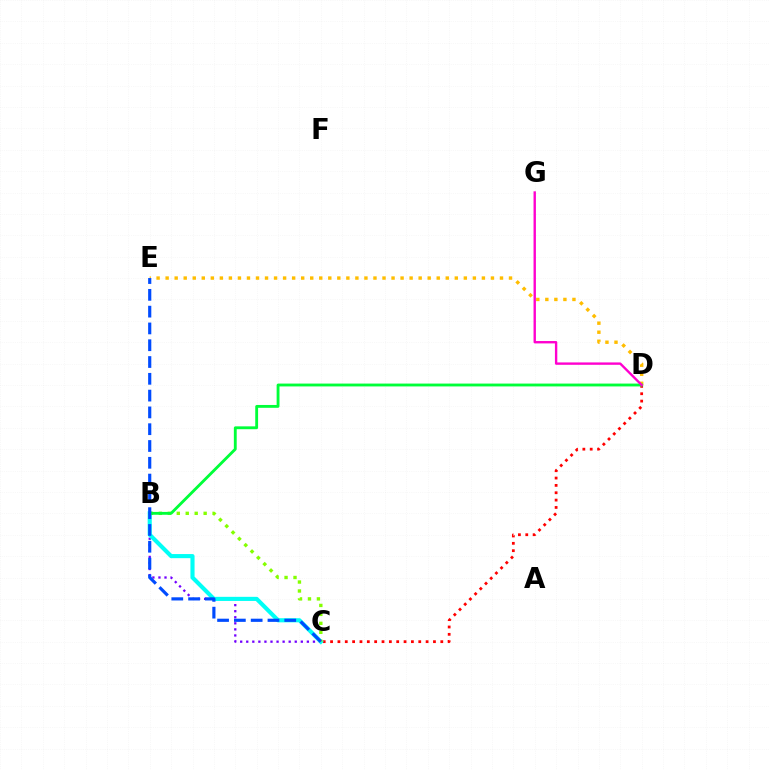{('B', 'C'): [{'color': '#7200ff', 'line_style': 'dotted', 'thickness': 1.65}, {'color': '#00fff6', 'line_style': 'solid', 'thickness': 2.96}, {'color': '#84ff00', 'line_style': 'dotted', 'thickness': 2.43}], ('C', 'D'): [{'color': '#ff0000', 'line_style': 'dotted', 'thickness': 2.0}], ('D', 'E'): [{'color': '#ffbd00', 'line_style': 'dotted', 'thickness': 2.46}], ('B', 'D'): [{'color': '#00ff39', 'line_style': 'solid', 'thickness': 2.05}], ('C', 'E'): [{'color': '#004bff', 'line_style': 'dashed', 'thickness': 2.28}], ('D', 'G'): [{'color': '#ff00cf', 'line_style': 'solid', 'thickness': 1.71}]}